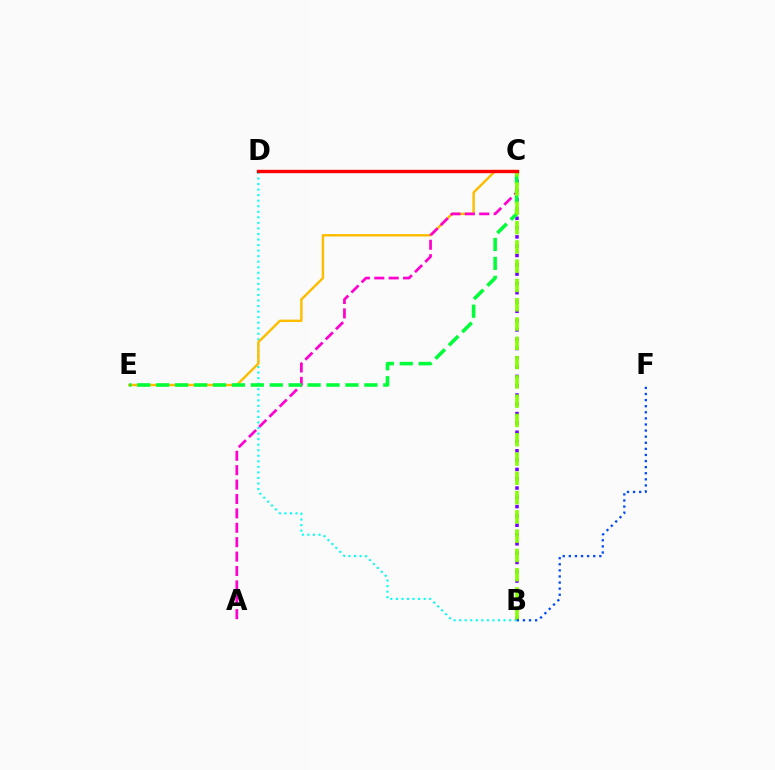{('B', 'D'): [{'color': '#00fff6', 'line_style': 'dotted', 'thickness': 1.51}], ('C', 'E'): [{'color': '#ffbd00', 'line_style': 'solid', 'thickness': 1.75}, {'color': '#00ff39', 'line_style': 'dashed', 'thickness': 2.57}], ('B', 'C'): [{'color': '#7200ff', 'line_style': 'dotted', 'thickness': 2.53}, {'color': '#84ff00', 'line_style': 'dashed', 'thickness': 2.62}], ('A', 'C'): [{'color': '#ff00cf', 'line_style': 'dashed', 'thickness': 1.96}], ('C', 'D'): [{'color': '#ff0000', 'line_style': 'solid', 'thickness': 2.42}], ('B', 'F'): [{'color': '#004bff', 'line_style': 'dotted', 'thickness': 1.66}]}